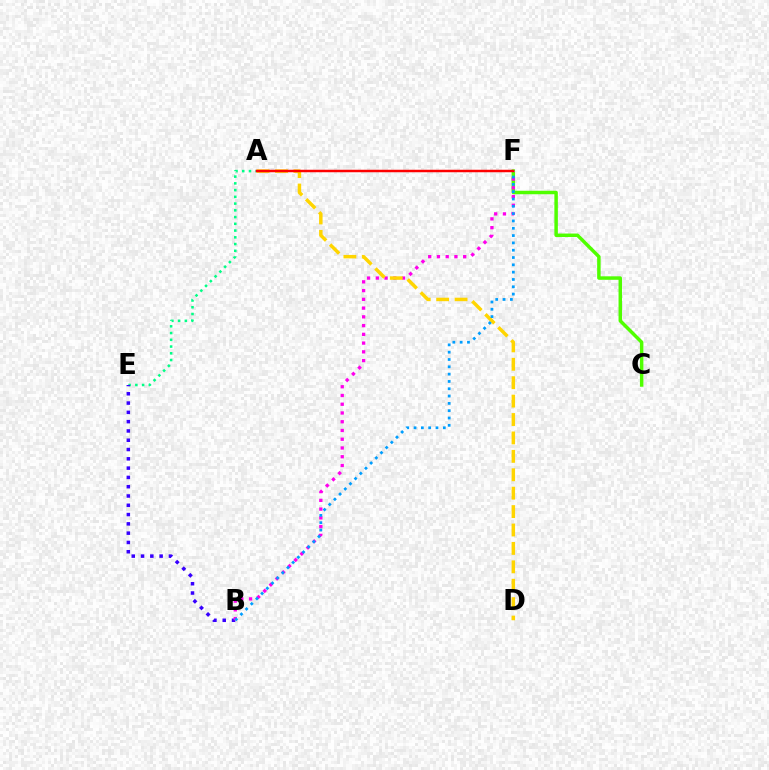{('C', 'F'): [{'color': '#4fff00', 'line_style': 'solid', 'thickness': 2.5}], ('A', 'E'): [{'color': '#00ff86', 'line_style': 'dotted', 'thickness': 1.83}], ('B', 'E'): [{'color': '#3700ff', 'line_style': 'dotted', 'thickness': 2.52}], ('B', 'F'): [{'color': '#ff00ed', 'line_style': 'dotted', 'thickness': 2.38}, {'color': '#009eff', 'line_style': 'dotted', 'thickness': 1.99}], ('A', 'D'): [{'color': '#ffd500', 'line_style': 'dashed', 'thickness': 2.5}], ('A', 'F'): [{'color': '#ff0000', 'line_style': 'solid', 'thickness': 1.79}]}